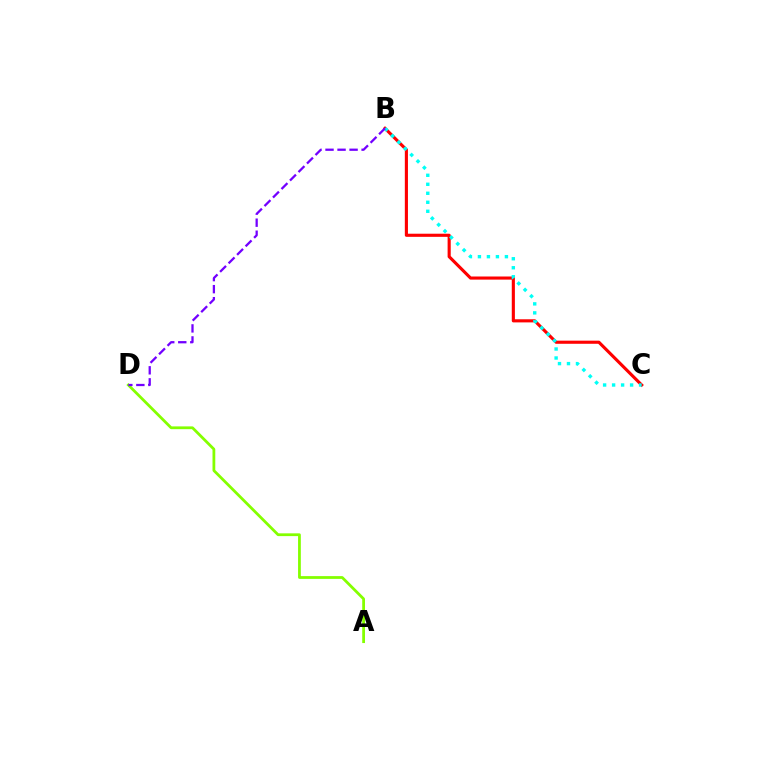{('A', 'D'): [{'color': '#84ff00', 'line_style': 'solid', 'thickness': 2.0}], ('B', 'C'): [{'color': '#ff0000', 'line_style': 'solid', 'thickness': 2.25}, {'color': '#00fff6', 'line_style': 'dotted', 'thickness': 2.44}], ('B', 'D'): [{'color': '#7200ff', 'line_style': 'dashed', 'thickness': 1.63}]}